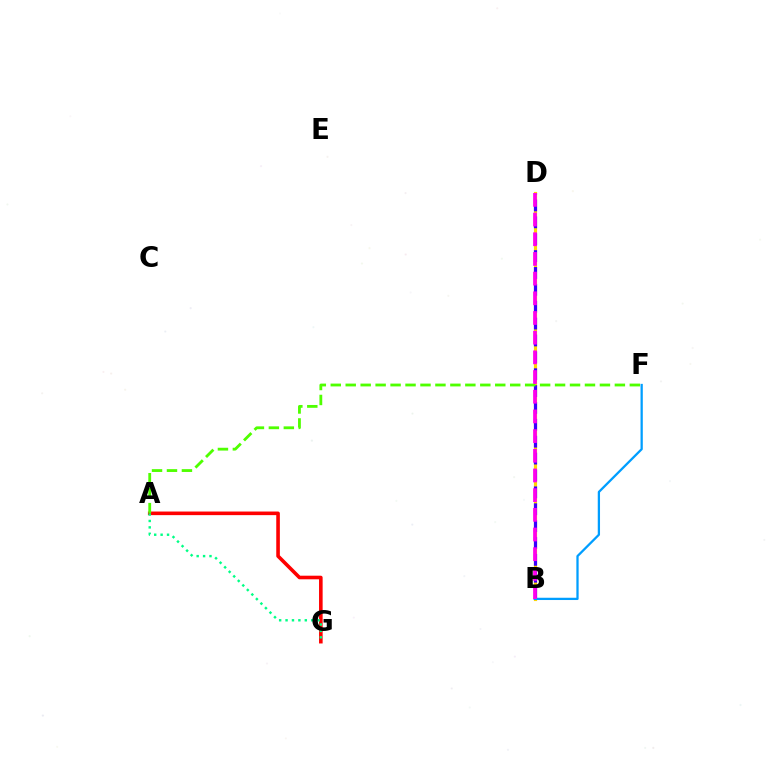{('B', 'D'): [{'color': '#ffd500', 'line_style': 'solid', 'thickness': 2.28}, {'color': '#3700ff', 'line_style': 'dashed', 'thickness': 2.29}, {'color': '#ff00ed', 'line_style': 'dashed', 'thickness': 2.67}], ('A', 'G'): [{'color': '#ff0000', 'line_style': 'solid', 'thickness': 2.59}, {'color': '#00ff86', 'line_style': 'dotted', 'thickness': 1.74}], ('A', 'F'): [{'color': '#4fff00', 'line_style': 'dashed', 'thickness': 2.03}], ('B', 'F'): [{'color': '#009eff', 'line_style': 'solid', 'thickness': 1.63}]}